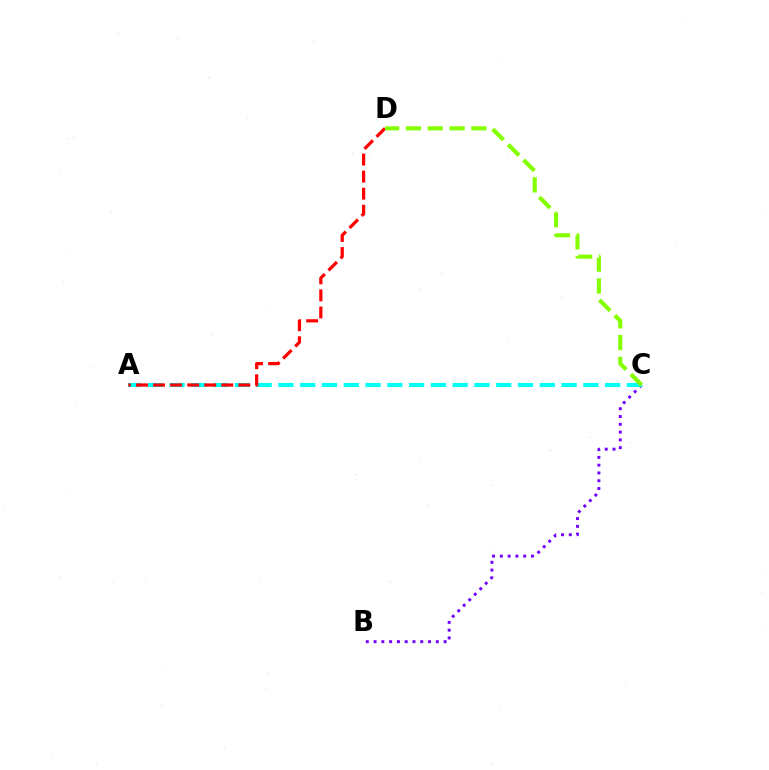{('B', 'C'): [{'color': '#7200ff', 'line_style': 'dotted', 'thickness': 2.11}], ('A', 'C'): [{'color': '#00fff6', 'line_style': 'dashed', 'thickness': 2.96}], ('A', 'D'): [{'color': '#ff0000', 'line_style': 'dashed', 'thickness': 2.32}], ('C', 'D'): [{'color': '#84ff00', 'line_style': 'dashed', 'thickness': 2.96}]}